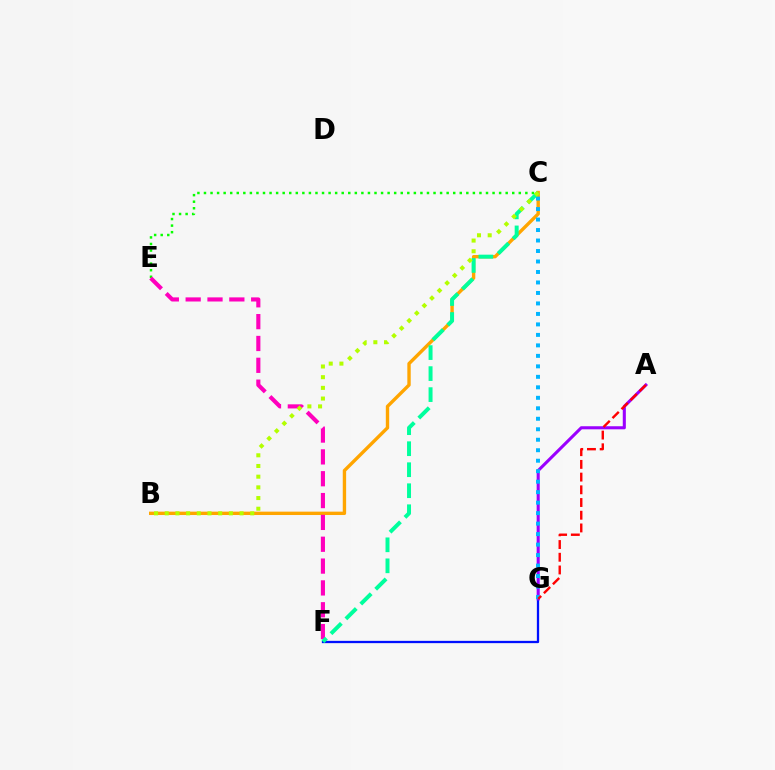{('F', 'G'): [{'color': '#0010ff', 'line_style': 'solid', 'thickness': 1.65}], ('A', 'G'): [{'color': '#9b00ff', 'line_style': 'solid', 'thickness': 2.21}, {'color': '#ff0000', 'line_style': 'dashed', 'thickness': 1.73}], ('B', 'C'): [{'color': '#ffa500', 'line_style': 'solid', 'thickness': 2.43}, {'color': '#b3ff00', 'line_style': 'dotted', 'thickness': 2.9}], ('C', 'E'): [{'color': '#08ff00', 'line_style': 'dotted', 'thickness': 1.78}], ('C', 'G'): [{'color': '#00b5ff', 'line_style': 'dotted', 'thickness': 2.85}], ('E', 'F'): [{'color': '#ff00bd', 'line_style': 'dashed', 'thickness': 2.97}], ('C', 'F'): [{'color': '#00ff9d', 'line_style': 'dashed', 'thickness': 2.85}]}